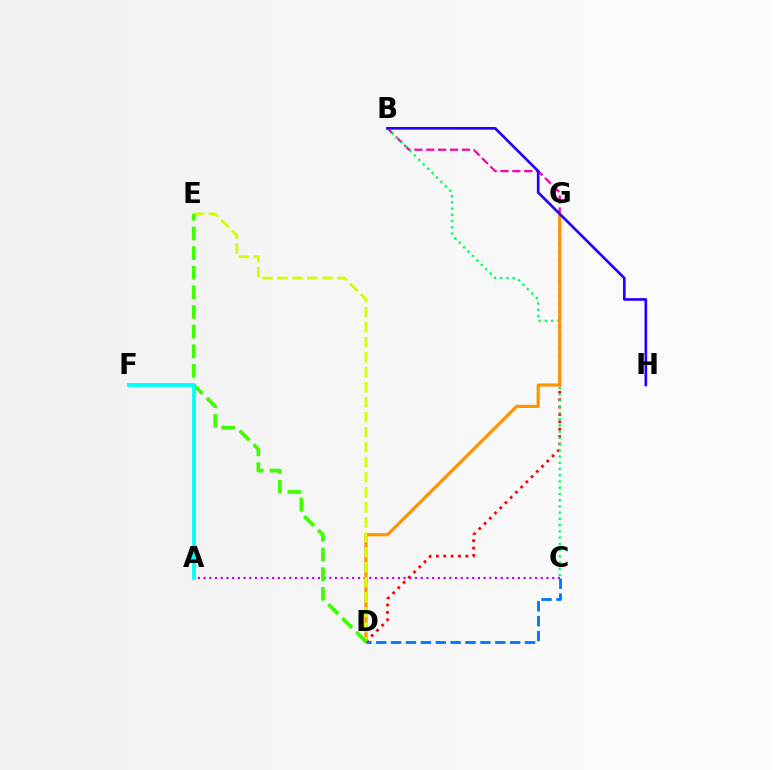{('D', 'G'): [{'color': '#ff0000', 'line_style': 'dotted', 'thickness': 2.0}, {'color': '#ff9400', 'line_style': 'solid', 'thickness': 2.29}], ('B', 'G'): [{'color': '#ff00ac', 'line_style': 'dashed', 'thickness': 1.61}], ('B', 'C'): [{'color': '#00ff5c', 'line_style': 'dotted', 'thickness': 1.69}], ('A', 'C'): [{'color': '#b900ff', 'line_style': 'dotted', 'thickness': 1.55}], ('D', 'E'): [{'color': '#d1ff00', 'line_style': 'dashed', 'thickness': 2.04}, {'color': '#3dff00', 'line_style': 'dashed', 'thickness': 2.67}], ('B', 'H'): [{'color': '#2500ff', 'line_style': 'solid', 'thickness': 1.92}], ('C', 'D'): [{'color': '#0074ff', 'line_style': 'dashed', 'thickness': 2.02}], ('A', 'F'): [{'color': '#00fff6', 'line_style': 'solid', 'thickness': 2.72}]}